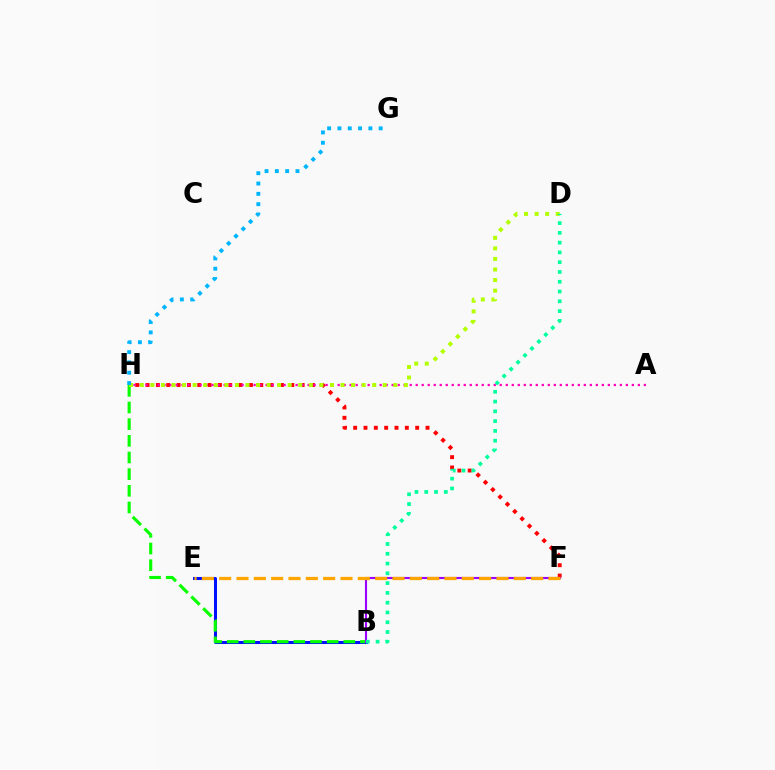{('B', 'E'): [{'color': '#0010ff', 'line_style': 'solid', 'thickness': 2.18}], ('F', 'H'): [{'color': '#ff0000', 'line_style': 'dotted', 'thickness': 2.81}], ('B', 'H'): [{'color': '#08ff00', 'line_style': 'dashed', 'thickness': 2.26}], ('A', 'H'): [{'color': '#ff00bd', 'line_style': 'dotted', 'thickness': 1.63}], ('B', 'F'): [{'color': '#9b00ff', 'line_style': 'solid', 'thickness': 1.52}], ('D', 'H'): [{'color': '#b3ff00', 'line_style': 'dotted', 'thickness': 2.87}], ('B', 'D'): [{'color': '#00ff9d', 'line_style': 'dotted', 'thickness': 2.66}], ('G', 'H'): [{'color': '#00b5ff', 'line_style': 'dotted', 'thickness': 2.8}], ('E', 'F'): [{'color': '#ffa500', 'line_style': 'dashed', 'thickness': 2.35}]}